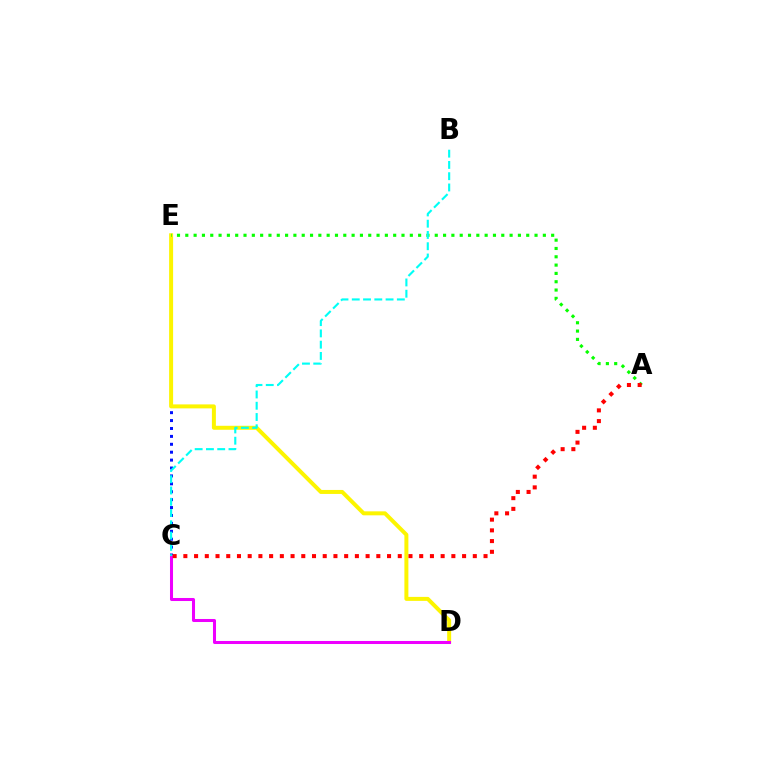{('C', 'E'): [{'color': '#0010ff', 'line_style': 'dotted', 'thickness': 2.15}], ('D', 'E'): [{'color': '#fcf500', 'line_style': 'solid', 'thickness': 2.87}], ('C', 'D'): [{'color': '#ee00ff', 'line_style': 'solid', 'thickness': 2.18}], ('A', 'E'): [{'color': '#08ff00', 'line_style': 'dotted', 'thickness': 2.26}], ('A', 'C'): [{'color': '#ff0000', 'line_style': 'dotted', 'thickness': 2.91}], ('B', 'C'): [{'color': '#00fff6', 'line_style': 'dashed', 'thickness': 1.53}]}